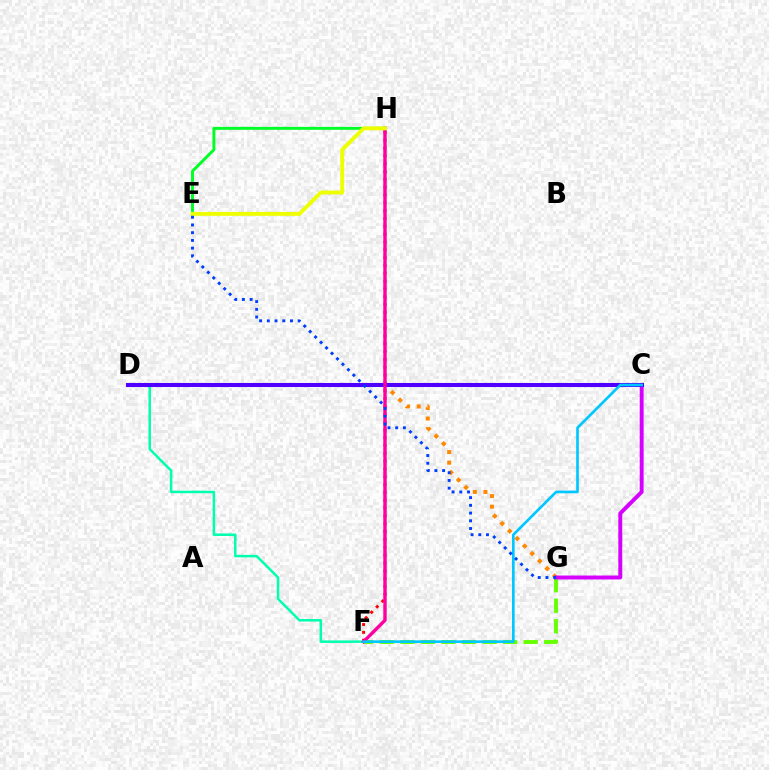{('E', 'H'): [{'color': '#00ff27', 'line_style': 'solid', 'thickness': 2.12}, {'color': '#eeff00', 'line_style': 'solid', 'thickness': 2.79}], ('D', 'G'): [{'color': '#ff8800', 'line_style': 'dotted', 'thickness': 2.88}], ('F', 'G'): [{'color': '#66ff00', 'line_style': 'dashed', 'thickness': 2.79}], ('F', 'H'): [{'color': '#ff0000', 'line_style': 'dotted', 'thickness': 2.13}, {'color': '#ff00a0', 'line_style': 'solid', 'thickness': 2.45}], ('D', 'F'): [{'color': '#00ffaf', 'line_style': 'solid', 'thickness': 1.8}], ('C', 'G'): [{'color': '#d600ff', 'line_style': 'solid', 'thickness': 2.83}], ('C', 'D'): [{'color': '#4f00ff', 'line_style': 'solid', 'thickness': 2.92}], ('C', 'F'): [{'color': '#00c7ff', 'line_style': 'solid', 'thickness': 1.92}], ('E', 'G'): [{'color': '#003fff', 'line_style': 'dotted', 'thickness': 2.1}]}